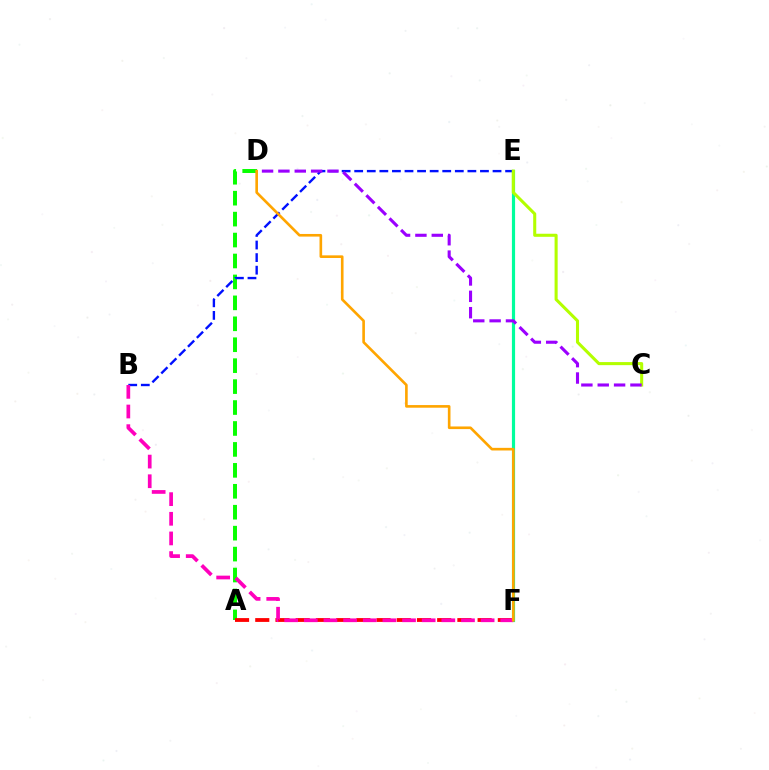{('A', 'D'): [{'color': '#08ff00', 'line_style': 'dashed', 'thickness': 2.84}], ('E', 'F'): [{'color': '#00b5ff', 'line_style': 'dotted', 'thickness': 2.15}, {'color': '#00ff9d', 'line_style': 'solid', 'thickness': 2.29}], ('A', 'F'): [{'color': '#ff0000', 'line_style': 'dashed', 'thickness': 2.75}], ('B', 'E'): [{'color': '#0010ff', 'line_style': 'dashed', 'thickness': 1.71}], ('B', 'F'): [{'color': '#ff00bd', 'line_style': 'dashed', 'thickness': 2.67}], ('C', 'E'): [{'color': '#b3ff00', 'line_style': 'solid', 'thickness': 2.21}], ('C', 'D'): [{'color': '#9b00ff', 'line_style': 'dashed', 'thickness': 2.22}], ('D', 'F'): [{'color': '#ffa500', 'line_style': 'solid', 'thickness': 1.9}]}